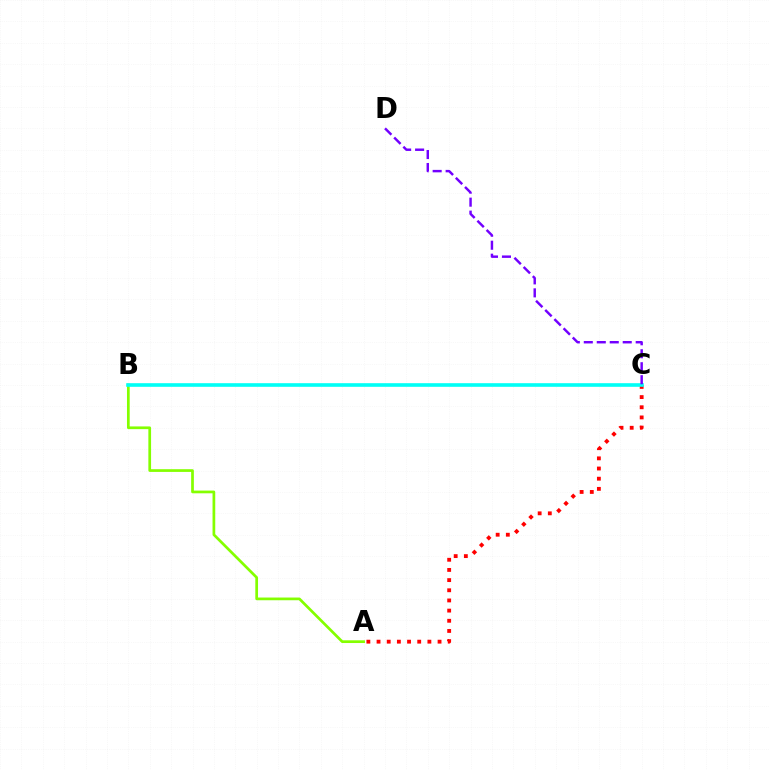{('A', 'C'): [{'color': '#ff0000', 'line_style': 'dotted', 'thickness': 2.76}], ('A', 'B'): [{'color': '#84ff00', 'line_style': 'solid', 'thickness': 1.95}], ('B', 'C'): [{'color': '#00fff6', 'line_style': 'solid', 'thickness': 2.6}], ('C', 'D'): [{'color': '#7200ff', 'line_style': 'dashed', 'thickness': 1.76}]}